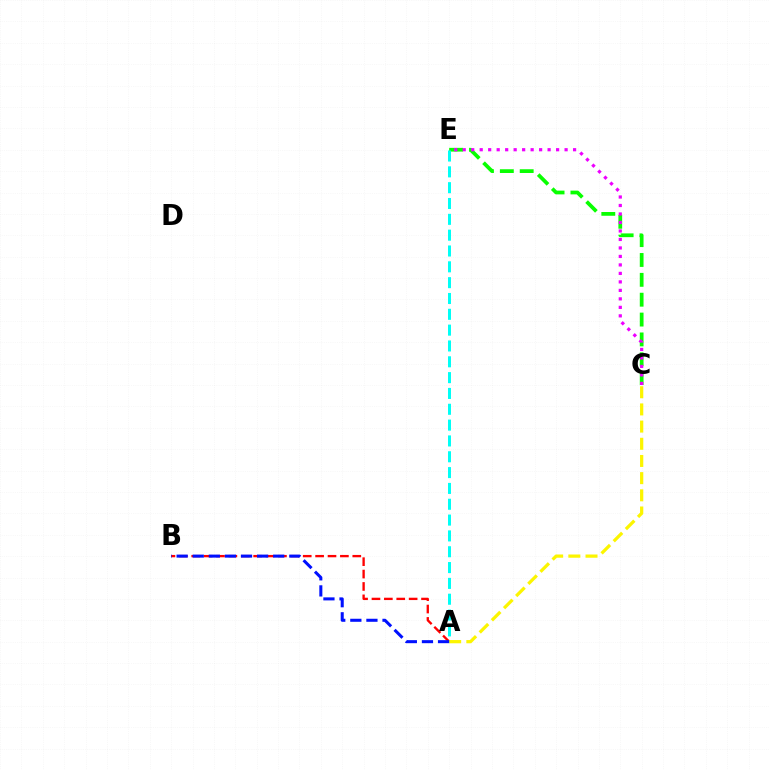{('A', 'B'): [{'color': '#ff0000', 'line_style': 'dashed', 'thickness': 1.68}, {'color': '#0010ff', 'line_style': 'dashed', 'thickness': 2.19}], ('C', 'E'): [{'color': '#08ff00', 'line_style': 'dashed', 'thickness': 2.7}, {'color': '#ee00ff', 'line_style': 'dotted', 'thickness': 2.31}], ('A', 'E'): [{'color': '#00fff6', 'line_style': 'dashed', 'thickness': 2.15}], ('A', 'C'): [{'color': '#fcf500', 'line_style': 'dashed', 'thickness': 2.33}]}